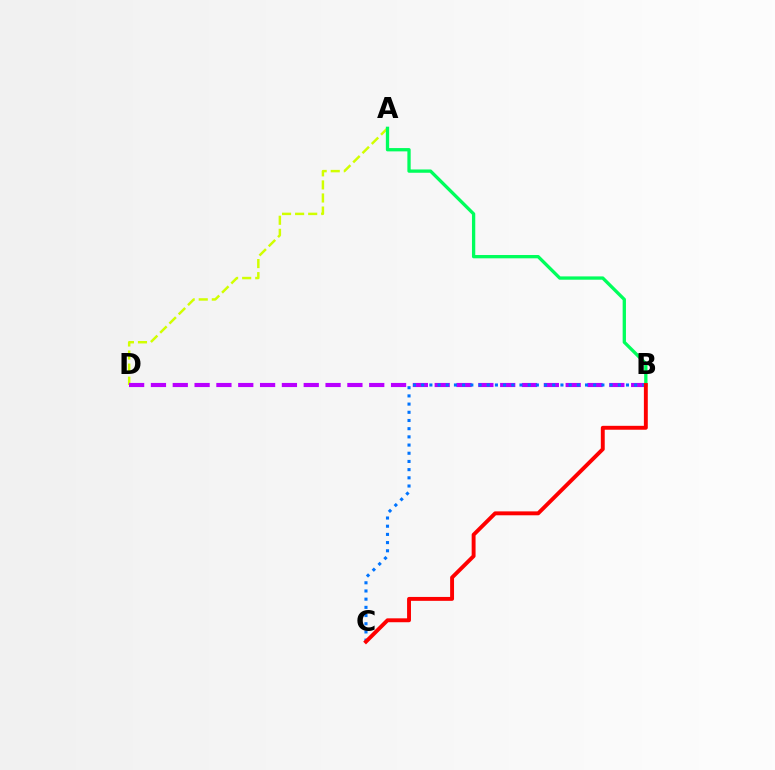{('A', 'D'): [{'color': '#d1ff00', 'line_style': 'dashed', 'thickness': 1.78}], ('B', 'D'): [{'color': '#b900ff', 'line_style': 'dashed', 'thickness': 2.97}], ('B', 'C'): [{'color': '#0074ff', 'line_style': 'dotted', 'thickness': 2.23}, {'color': '#ff0000', 'line_style': 'solid', 'thickness': 2.81}], ('A', 'B'): [{'color': '#00ff5c', 'line_style': 'solid', 'thickness': 2.38}]}